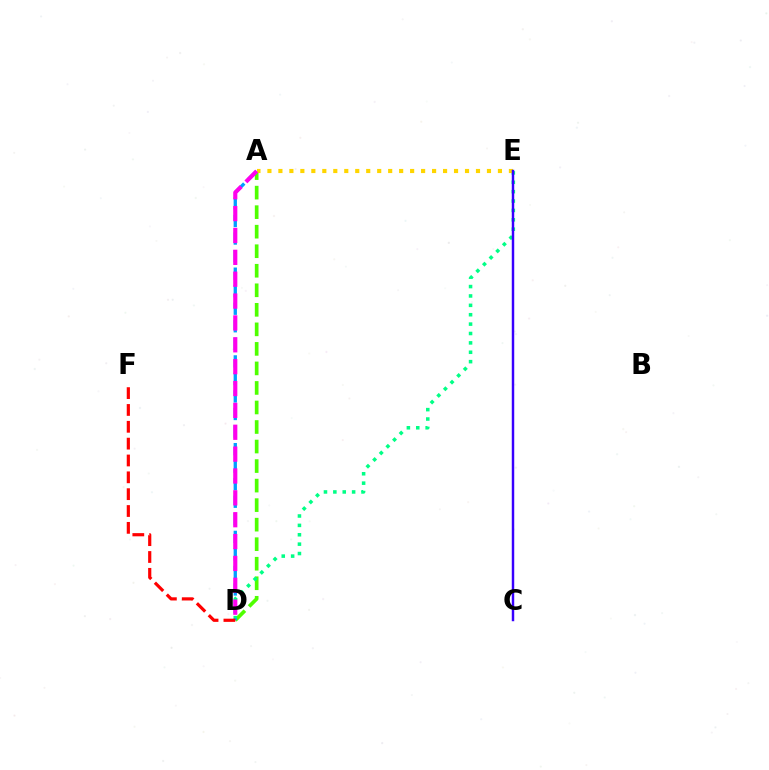{('A', 'D'): [{'color': '#4fff00', 'line_style': 'dashed', 'thickness': 2.65}, {'color': '#009eff', 'line_style': 'dashed', 'thickness': 2.38}, {'color': '#ff00ed', 'line_style': 'dashed', 'thickness': 2.97}], ('D', 'E'): [{'color': '#00ff86', 'line_style': 'dotted', 'thickness': 2.55}], ('A', 'E'): [{'color': '#ffd500', 'line_style': 'dotted', 'thickness': 2.98}], ('D', 'F'): [{'color': '#ff0000', 'line_style': 'dashed', 'thickness': 2.29}], ('C', 'E'): [{'color': '#3700ff', 'line_style': 'solid', 'thickness': 1.77}]}